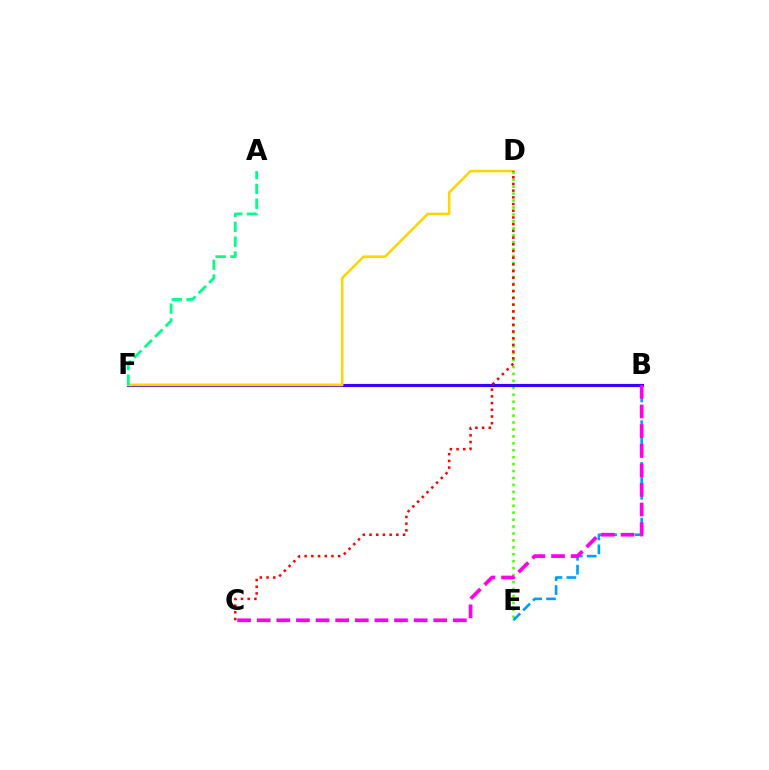{('D', 'E'): [{'color': '#4fff00', 'line_style': 'dotted', 'thickness': 1.88}], ('B', 'E'): [{'color': '#009eff', 'line_style': 'dashed', 'thickness': 1.89}], ('B', 'F'): [{'color': '#3700ff', 'line_style': 'solid', 'thickness': 2.27}], ('D', 'F'): [{'color': '#ffd500', 'line_style': 'solid', 'thickness': 1.85}], ('A', 'F'): [{'color': '#00ff86', 'line_style': 'dashed', 'thickness': 2.01}], ('B', 'C'): [{'color': '#ff00ed', 'line_style': 'dashed', 'thickness': 2.66}], ('C', 'D'): [{'color': '#ff0000', 'line_style': 'dotted', 'thickness': 1.82}]}